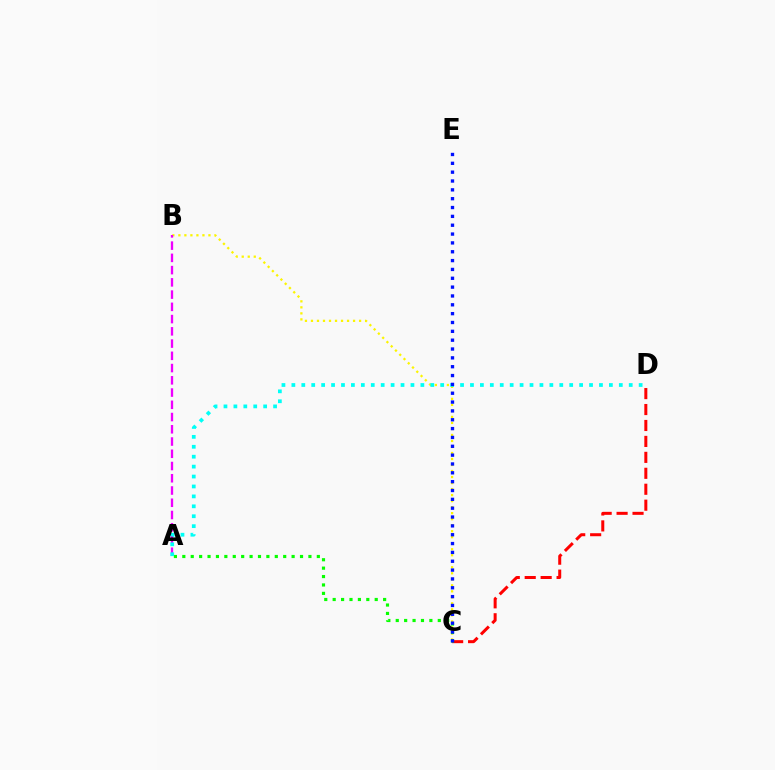{('B', 'C'): [{'color': '#fcf500', 'line_style': 'dotted', 'thickness': 1.63}], ('C', 'D'): [{'color': '#ff0000', 'line_style': 'dashed', 'thickness': 2.17}], ('A', 'B'): [{'color': '#ee00ff', 'line_style': 'dashed', 'thickness': 1.66}], ('A', 'C'): [{'color': '#08ff00', 'line_style': 'dotted', 'thickness': 2.28}], ('A', 'D'): [{'color': '#00fff6', 'line_style': 'dotted', 'thickness': 2.7}], ('C', 'E'): [{'color': '#0010ff', 'line_style': 'dotted', 'thickness': 2.4}]}